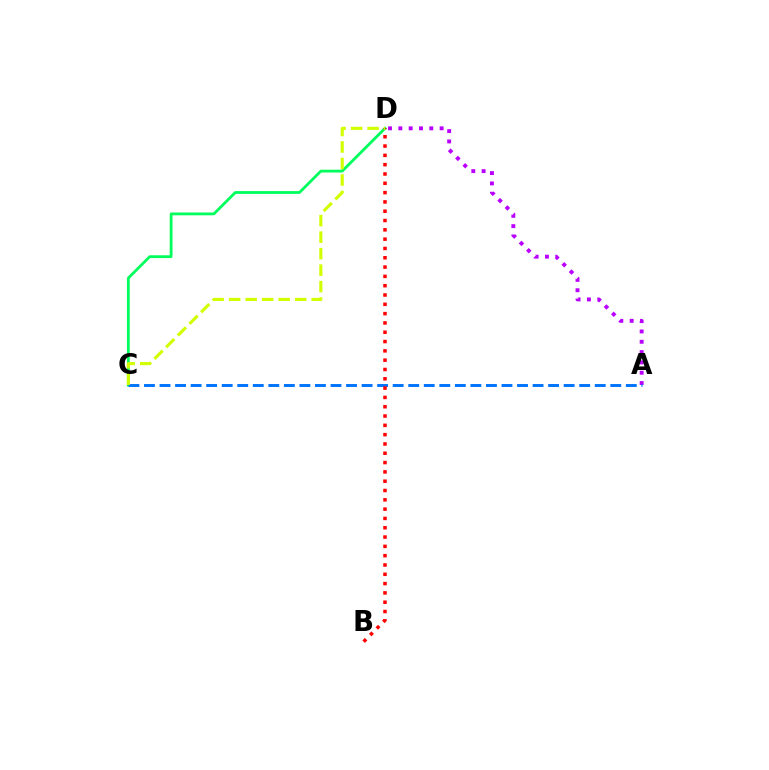{('C', 'D'): [{'color': '#00ff5c', 'line_style': 'solid', 'thickness': 2.01}, {'color': '#d1ff00', 'line_style': 'dashed', 'thickness': 2.24}], ('A', 'D'): [{'color': '#b900ff', 'line_style': 'dotted', 'thickness': 2.8}], ('A', 'C'): [{'color': '#0074ff', 'line_style': 'dashed', 'thickness': 2.11}], ('B', 'D'): [{'color': '#ff0000', 'line_style': 'dotted', 'thickness': 2.53}]}